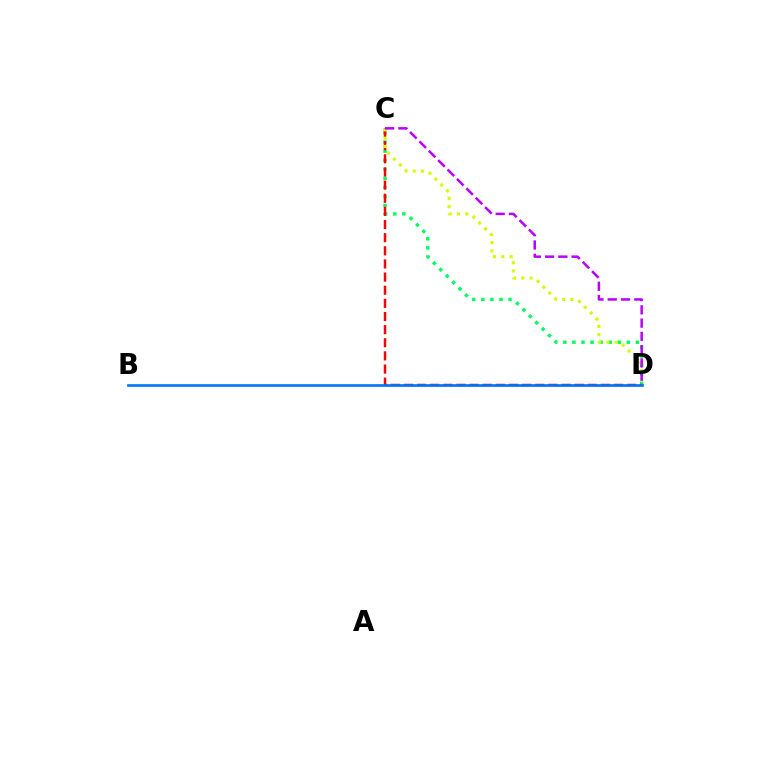{('C', 'D'): [{'color': '#00ff5c', 'line_style': 'dotted', 'thickness': 2.46}, {'color': '#ff0000', 'line_style': 'dashed', 'thickness': 1.78}, {'color': '#d1ff00', 'line_style': 'dotted', 'thickness': 2.25}, {'color': '#b900ff', 'line_style': 'dashed', 'thickness': 1.8}], ('B', 'D'): [{'color': '#0074ff', 'line_style': 'solid', 'thickness': 1.92}]}